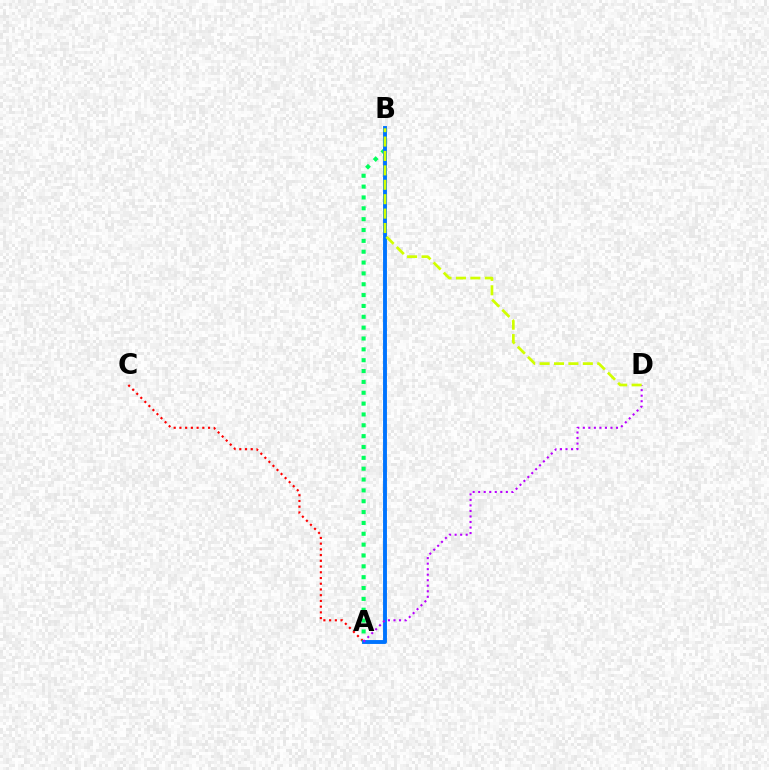{('A', 'C'): [{'color': '#ff0000', 'line_style': 'dotted', 'thickness': 1.56}], ('A', 'B'): [{'color': '#00ff5c', 'line_style': 'dotted', 'thickness': 2.95}, {'color': '#0074ff', 'line_style': 'solid', 'thickness': 2.81}], ('A', 'D'): [{'color': '#b900ff', 'line_style': 'dotted', 'thickness': 1.5}], ('B', 'D'): [{'color': '#d1ff00', 'line_style': 'dashed', 'thickness': 1.96}]}